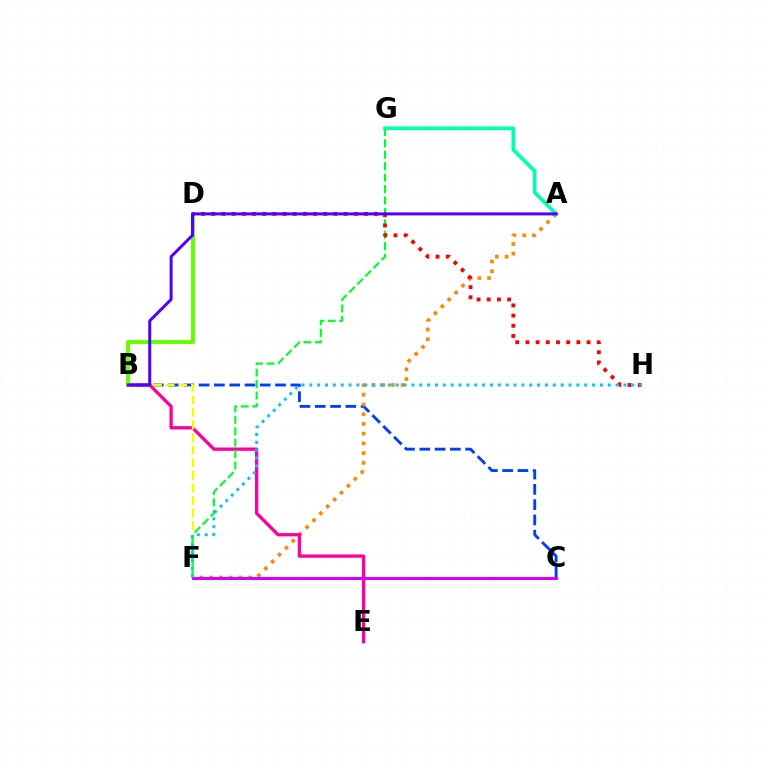{('B', 'C'): [{'color': '#003fff', 'line_style': 'dashed', 'thickness': 2.08}], ('A', 'F'): [{'color': '#ff8800', 'line_style': 'dotted', 'thickness': 2.65}], ('B', 'E'): [{'color': '#ff00a0', 'line_style': 'solid', 'thickness': 2.38}], ('B', 'F'): [{'color': '#eeff00', 'line_style': 'dashed', 'thickness': 1.71}], ('B', 'D'): [{'color': '#66ff00', 'line_style': 'solid', 'thickness': 2.86}], ('F', 'G'): [{'color': '#00ff27', 'line_style': 'dashed', 'thickness': 1.55}], ('D', 'H'): [{'color': '#ff0000', 'line_style': 'dotted', 'thickness': 2.77}], ('C', 'F'): [{'color': '#d600ff', 'line_style': 'solid', 'thickness': 2.22}], ('A', 'G'): [{'color': '#00ffaf', 'line_style': 'solid', 'thickness': 2.65}], ('A', 'B'): [{'color': '#4f00ff', 'line_style': 'solid', 'thickness': 2.17}], ('F', 'H'): [{'color': '#00c7ff', 'line_style': 'dotted', 'thickness': 2.13}]}